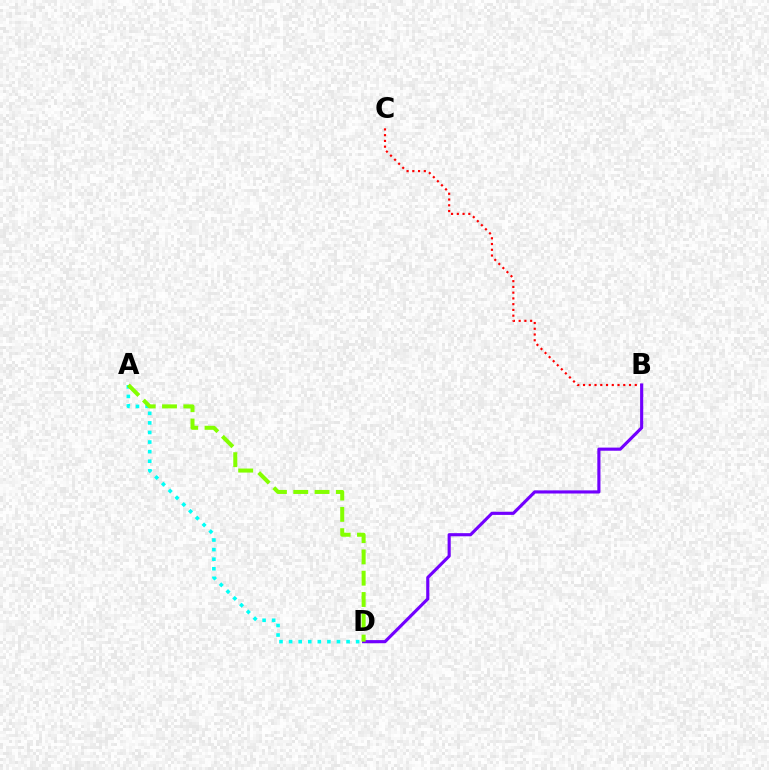{('B', 'C'): [{'color': '#ff0000', 'line_style': 'dotted', 'thickness': 1.56}], ('B', 'D'): [{'color': '#7200ff', 'line_style': 'solid', 'thickness': 2.25}], ('A', 'D'): [{'color': '#00fff6', 'line_style': 'dotted', 'thickness': 2.6}, {'color': '#84ff00', 'line_style': 'dashed', 'thickness': 2.89}]}